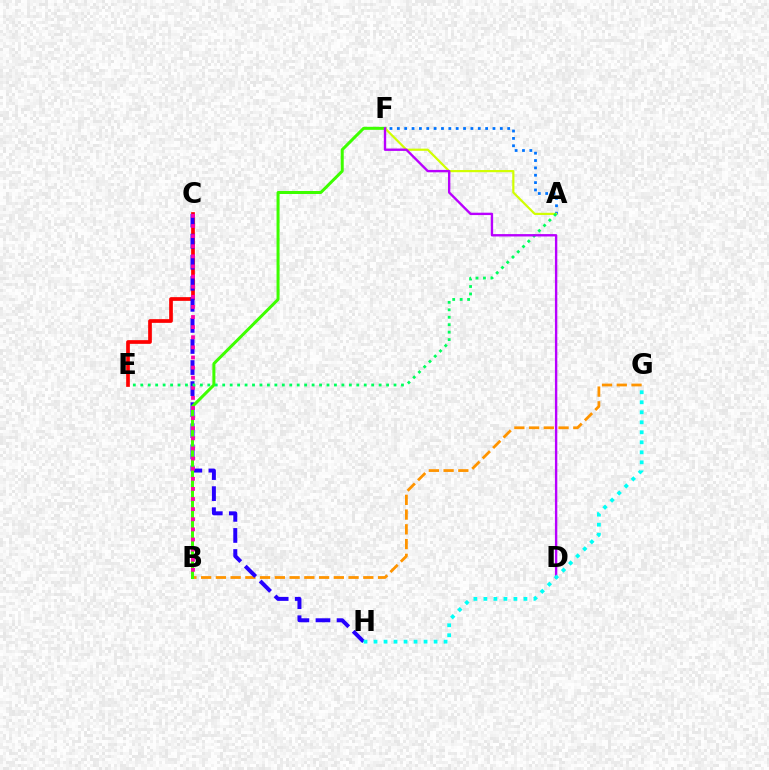{('A', 'F'): [{'color': '#0074ff', 'line_style': 'dotted', 'thickness': 2.0}, {'color': '#d1ff00', 'line_style': 'solid', 'thickness': 1.57}], ('C', 'E'): [{'color': '#ff0000', 'line_style': 'solid', 'thickness': 2.67}], ('B', 'G'): [{'color': '#ff9400', 'line_style': 'dashed', 'thickness': 2.0}], ('C', 'H'): [{'color': '#2500ff', 'line_style': 'dashed', 'thickness': 2.86}], ('B', 'F'): [{'color': '#3dff00', 'line_style': 'solid', 'thickness': 2.17}], ('B', 'C'): [{'color': '#ff00ac', 'line_style': 'dotted', 'thickness': 2.75}], ('A', 'E'): [{'color': '#00ff5c', 'line_style': 'dotted', 'thickness': 2.02}], ('D', 'F'): [{'color': '#b900ff', 'line_style': 'solid', 'thickness': 1.71}], ('G', 'H'): [{'color': '#00fff6', 'line_style': 'dotted', 'thickness': 2.72}]}